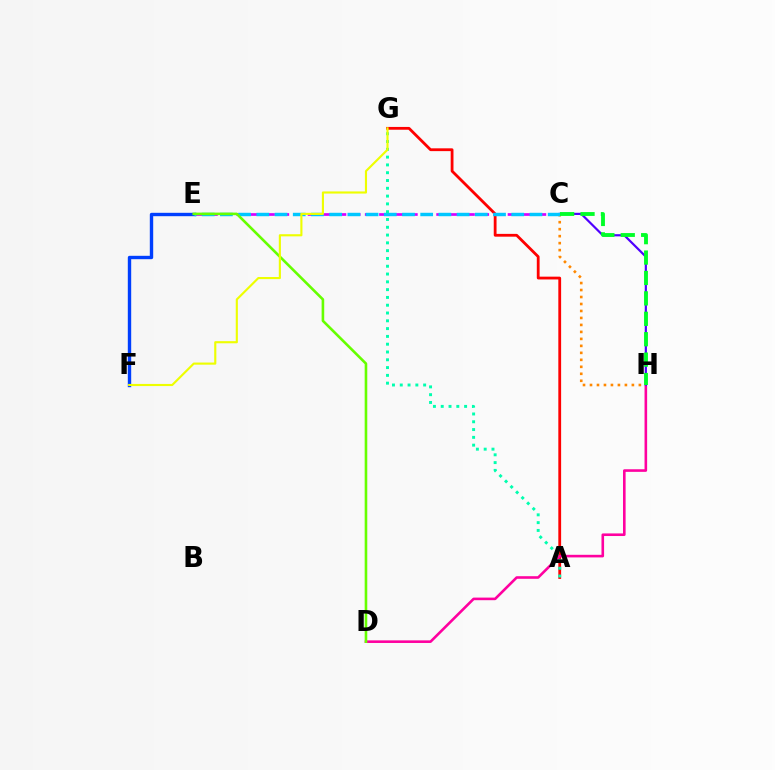{('A', 'G'): [{'color': '#ff0000', 'line_style': 'solid', 'thickness': 2.01}, {'color': '#00ffaf', 'line_style': 'dotted', 'thickness': 2.12}], ('D', 'H'): [{'color': '#ff00a0', 'line_style': 'solid', 'thickness': 1.87}], ('C', 'H'): [{'color': '#4f00ff', 'line_style': 'solid', 'thickness': 1.58}, {'color': '#ff8800', 'line_style': 'dotted', 'thickness': 1.9}, {'color': '#00ff27', 'line_style': 'dashed', 'thickness': 2.77}], ('C', 'E'): [{'color': '#d600ff', 'line_style': 'dashed', 'thickness': 1.94}, {'color': '#00c7ff', 'line_style': 'dashed', 'thickness': 2.47}], ('E', 'F'): [{'color': '#003fff', 'line_style': 'solid', 'thickness': 2.44}], ('D', 'E'): [{'color': '#66ff00', 'line_style': 'solid', 'thickness': 1.87}], ('F', 'G'): [{'color': '#eeff00', 'line_style': 'solid', 'thickness': 1.53}]}